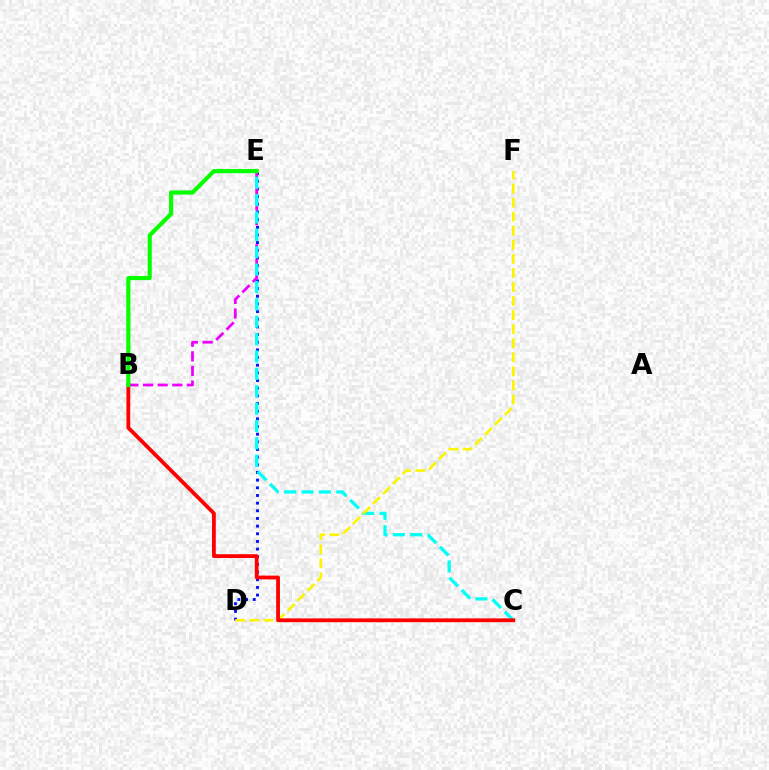{('D', 'E'): [{'color': '#0010ff', 'line_style': 'dotted', 'thickness': 2.08}], ('B', 'E'): [{'color': '#ee00ff', 'line_style': 'dashed', 'thickness': 1.99}, {'color': '#08ff00', 'line_style': 'solid', 'thickness': 2.99}], ('C', 'E'): [{'color': '#00fff6', 'line_style': 'dashed', 'thickness': 2.36}], ('D', 'F'): [{'color': '#fcf500', 'line_style': 'dashed', 'thickness': 1.91}], ('B', 'C'): [{'color': '#ff0000', 'line_style': 'solid', 'thickness': 2.74}]}